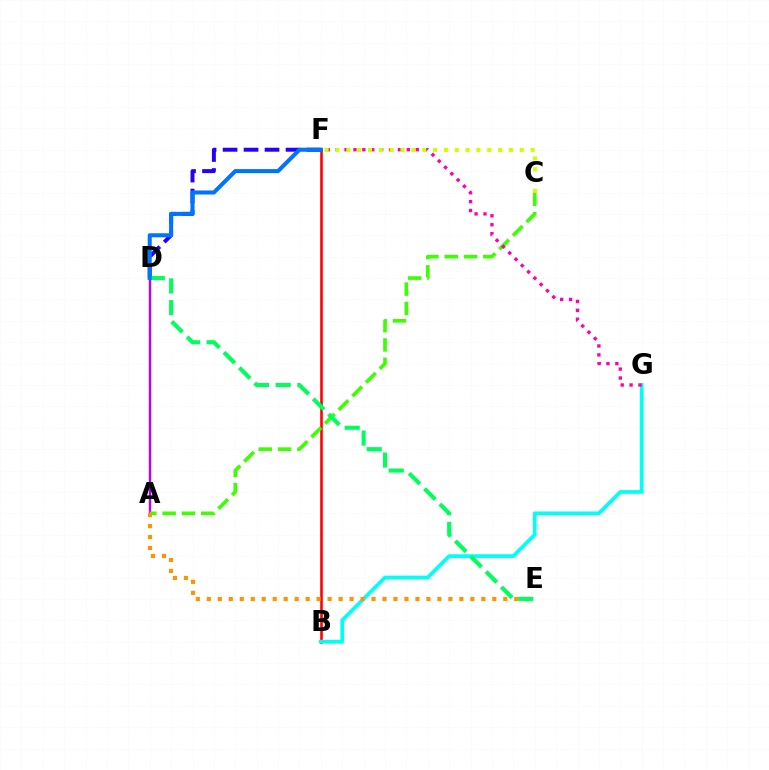{('A', 'D'): [{'color': '#b900ff', 'line_style': 'solid', 'thickness': 1.72}], ('B', 'F'): [{'color': '#ff0000', 'line_style': 'solid', 'thickness': 1.86}], ('A', 'C'): [{'color': '#3dff00', 'line_style': 'dashed', 'thickness': 2.62}], ('D', 'F'): [{'color': '#2500ff', 'line_style': 'dashed', 'thickness': 2.85}, {'color': '#0074ff', 'line_style': 'solid', 'thickness': 2.92}], ('B', 'G'): [{'color': '#00fff6', 'line_style': 'solid', 'thickness': 2.68}], ('A', 'E'): [{'color': '#ff9400', 'line_style': 'dotted', 'thickness': 2.98}], ('D', 'E'): [{'color': '#00ff5c', 'line_style': 'dashed', 'thickness': 2.95}], ('F', 'G'): [{'color': '#ff00ac', 'line_style': 'dotted', 'thickness': 2.42}], ('C', 'F'): [{'color': '#d1ff00', 'line_style': 'dotted', 'thickness': 2.95}]}